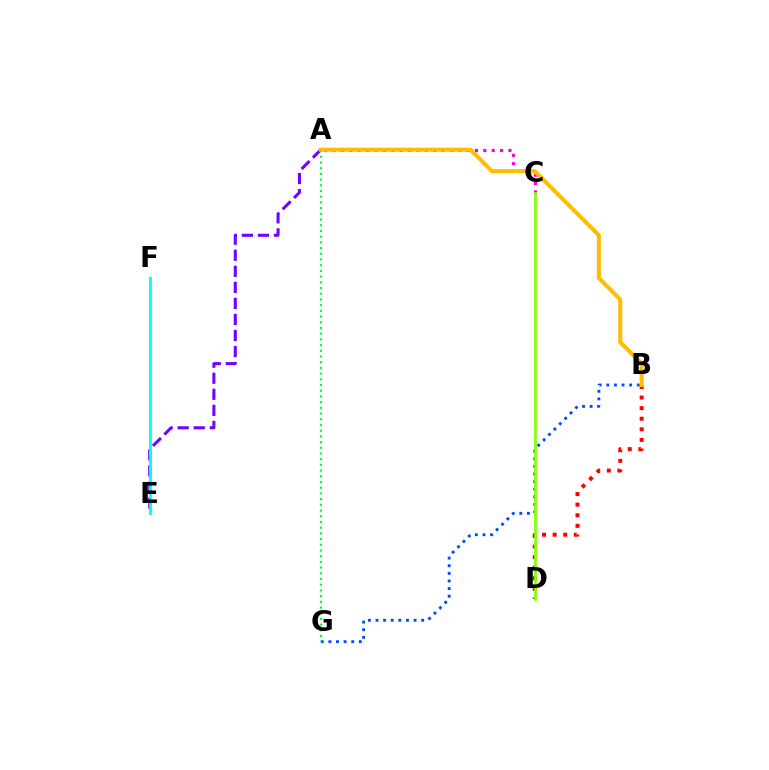{('A', 'C'): [{'color': '#ff00cf', 'line_style': 'dotted', 'thickness': 2.27}], ('B', 'G'): [{'color': '#004bff', 'line_style': 'dotted', 'thickness': 2.07}], ('B', 'D'): [{'color': '#ff0000', 'line_style': 'dotted', 'thickness': 2.88}], ('A', 'E'): [{'color': '#7200ff', 'line_style': 'dashed', 'thickness': 2.18}], ('A', 'G'): [{'color': '#00ff39', 'line_style': 'dotted', 'thickness': 1.55}], ('E', 'F'): [{'color': '#00fff6', 'line_style': 'solid', 'thickness': 2.04}], ('A', 'B'): [{'color': '#ffbd00', 'line_style': 'solid', 'thickness': 2.92}], ('C', 'D'): [{'color': '#84ff00', 'line_style': 'solid', 'thickness': 1.95}]}